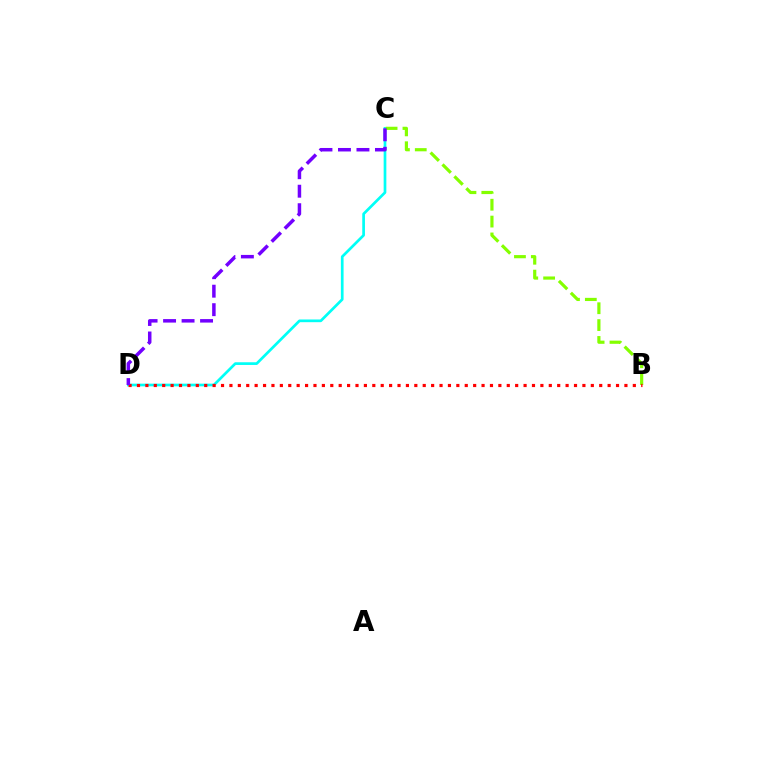{('C', 'D'): [{'color': '#00fff6', 'line_style': 'solid', 'thickness': 1.95}, {'color': '#7200ff', 'line_style': 'dashed', 'thickness': 2.51}], ('B', 'C'): [{'color': '#84ff00', 'line_style': 'dashed', 'thickness': 2.29}], ('B', 'D'): [{'color': '#ff0000', 'line_style': 'dotted', 'thickness': 2.28}]}